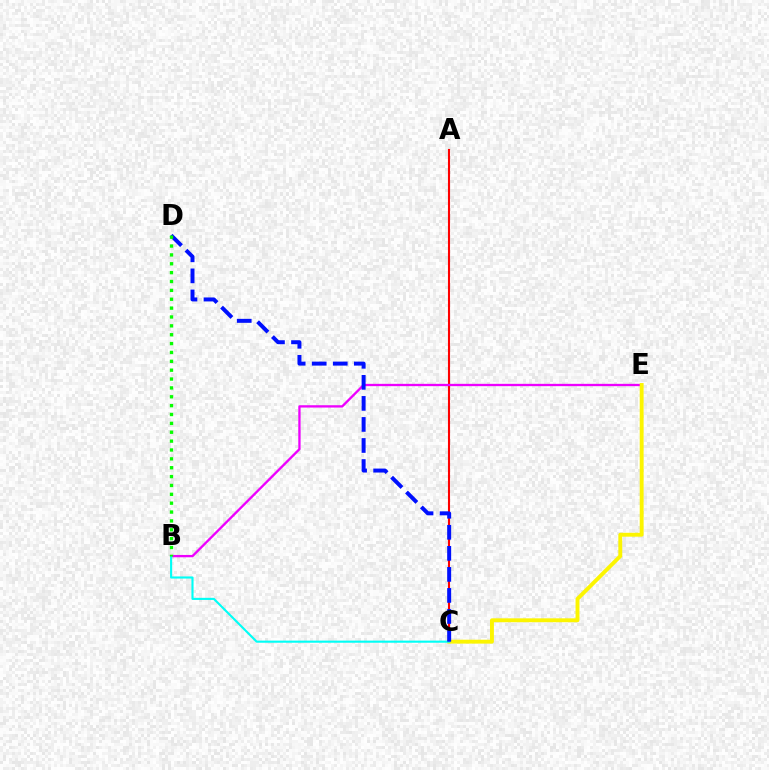{('A', 'C'): [{'color': '#ff0000', 'line_style': 'solid', 'thickness': 1.51}], ('B', 'E'): [{'color': '#ee00ff', 'line_style': 'solid', 'thickness': 1.67}], ('C', 'E'): [{'color': '#fcf500', 'line_style': 'solid', 'thickness': 2.81}], ('B', 'C'): [{'color': '#00fff6', 'line_style': 'solid', 'thickness': 1.52}], ('C', 'D'): [{'color': '#0010ff', 'line_style': 'dashed', 'thickness': 2.86}], ('B', 'D'): [{'color': '#08ff00', 'line_style': 'dotted', 'thickness': 2.41}]}